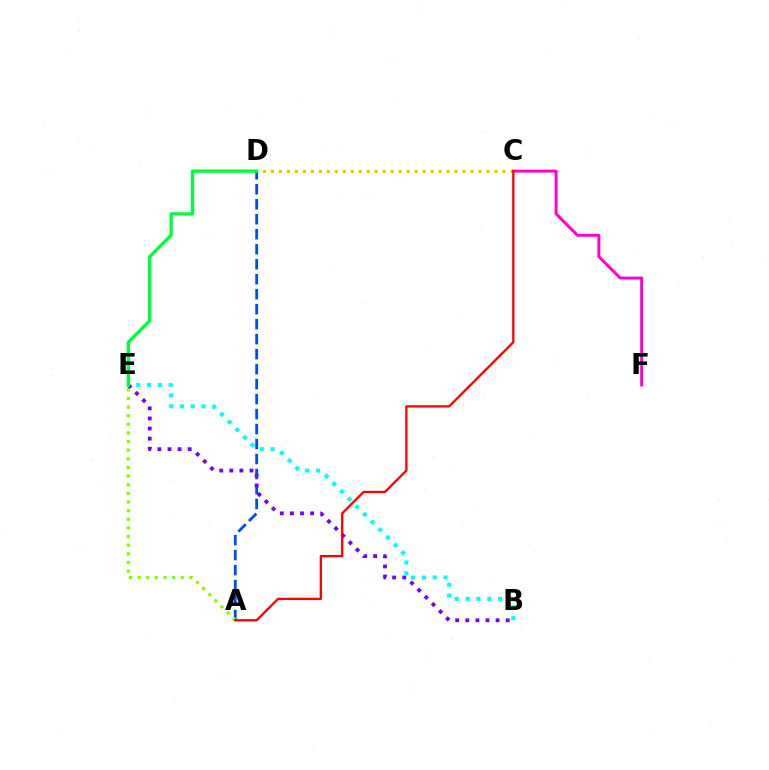{('C', 'D'): [{'color': '#ffbd00', 'line_style': 'dotted', 'thickness': 2.17}], ('C', 'F'): [{'color': '#ff00cf', 'line_style': 'solid', 'thickness': 2.11}], ('A', 'D'): [{'color': '#004bff', 'line_style': 'dashed', 'thickness': 2.04}], ('A', 'E'): [{'color': '#84ff00', 'line_style': 'dotted', 'thickness': 2.35}], ('B', 'E'): [{'color': '#7200ff', 'line_style': 'dotted', 'thickness': 2.74}, {'color': '#00fff6', 'line_style': 'dotted', 'thickness': 2.95}], ('A', 'C'): [{'color': '#ff0000', 'line_style': 'solid', 'thickness': 1.67}], ('D', 'E'): [{'color': '#00ff39', 'line_style': 'solid', 'thickness': 2.38}]}